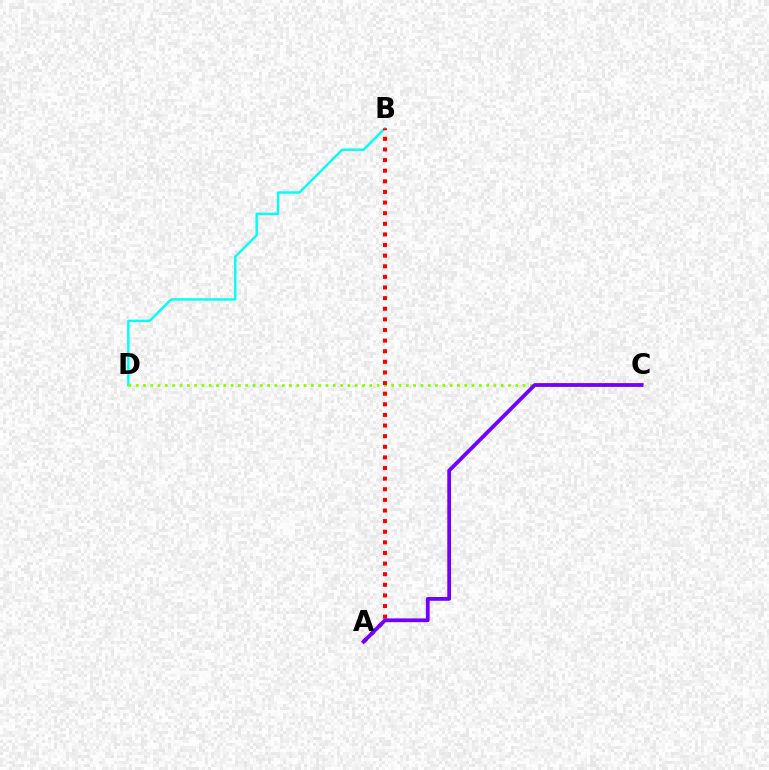{('B', 'D'): [{'color': '#00fff6', 'line_style': 'solid', 'thickness': 1.73}], ('C', 'D'): [{'color': '#84ff00', 'line_style': 'dotted', 'thickness': 1.98}], ('A', 'B'): [{'color': '#ff0000', 'line_style': 'dotted', 'thickness': 2.88}], ('A', 'C'): [{'color': '#7200ff', 'line_style': 'solid', 'thickness': 2.72}]}